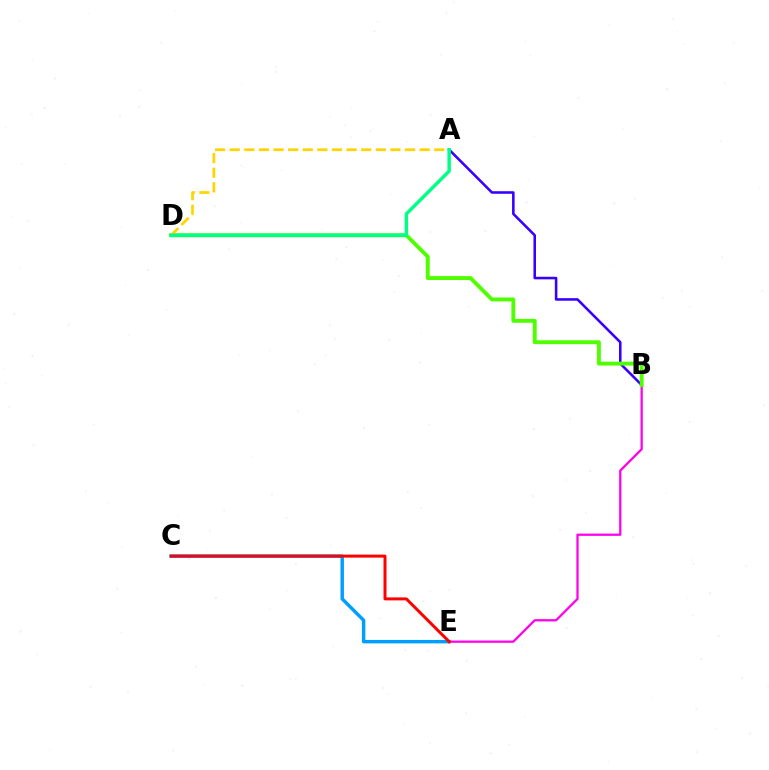{('A', 'B'): [{'color': '#3700ff', 'line_style': 'solid', 'thickness': 1.85}], ('C', 'E'): [{'color': '#009eff', 'line_style': 'solid', 'thickness': 2.47}, {'color': '#ff0000', 'line_style': 'solid', 'thickness': 2.15}], ('B', 'E'): [{'color': '#ff00ed', 'line_style': 'solid', 'thickness': 1.63}], ('B', 'D'): [{'color': '#4fff00', 'line_style': 'solid', 'thickness': 2.8}], ('A', 'D'): [{'color': '#ffd500', 'line_style': 'dashed', 'thickness': 1.99}, {'color': '#00ff86', 'line_style': 'solid', 'thickness': 2.49}]}